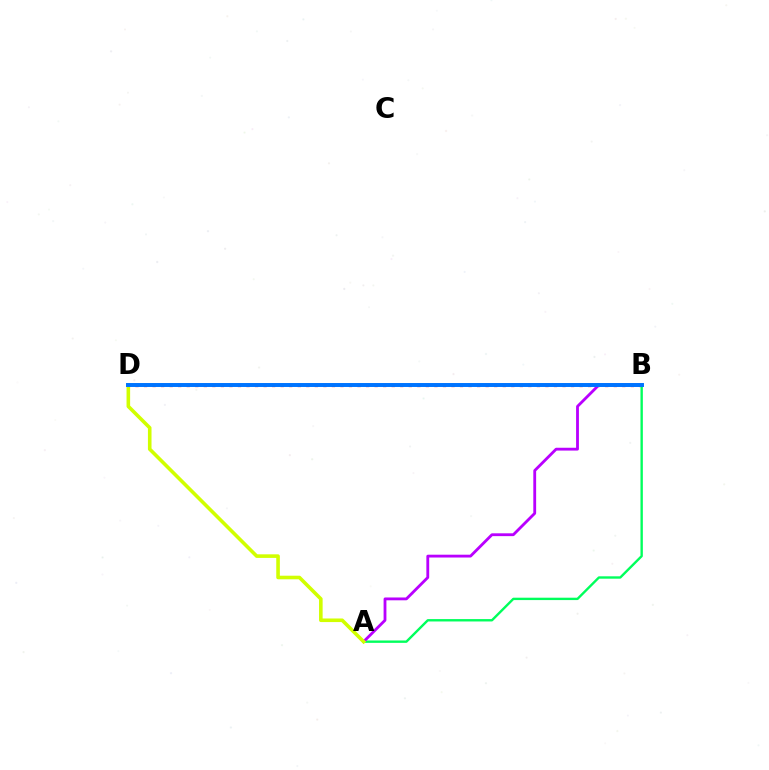{('B', 'D'): [{'color': '#ff0000', 'line_style': 'dotted', 'thickness': 2.32}, {'color': '#0074ff', 'line_style': 'solid', 'thickness': 2.84}], ('A', 'B'): [{'color': '#00ff5c', 'line_style': 'solid', 'thickness': 1.71}, {'color': '#b900ff', 'line_style': 'solid', 'thickness': 2.03}], ('A', 'D'): [{'color': '#d1ff00', 'line_style': 'solid', 'thickness': 2.59}]}